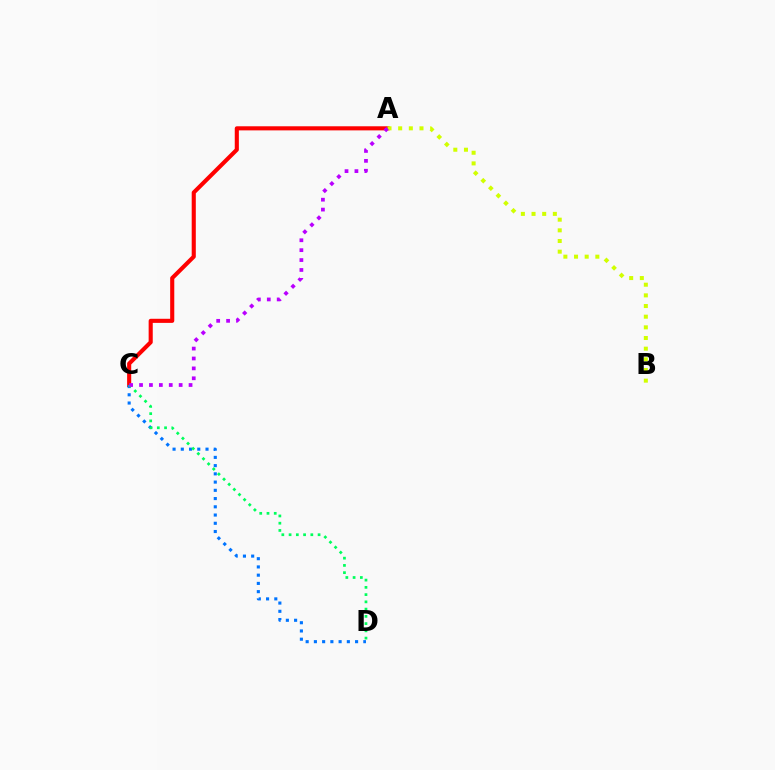{('A', 'C'): [{'color': '#ff0000', 'line_style': 'solid', 'thickness': 2.95}, {'color': '#b900ff', 'line_style': 'dotted', 'thickness': 2.69}], ('A', 'B'): [{'color': '#d1ff00', 'line_style': 'dotted', 'thickness': 2.9}], ('C', 'D'): [{'color': '#0074ff', 'line_style': 'dotted', 'thickness': 2.24}, {'color': '#00ff5c', 'line_style': 'dotted', 'thickness': 1.97}]}